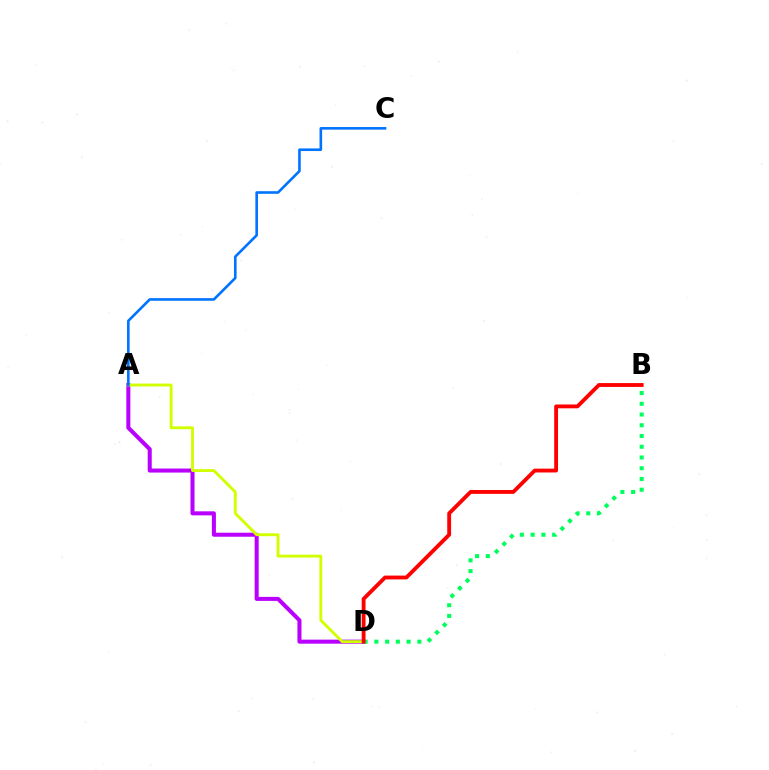{('A', 'D'): [{'color': '#b900ff', 'line_style': 'solid', 'thickness': 2.9}, {'color': '#d1ff00', 'line_style': 'solid', 'thickness': 2.07}], ('B', 'D'): [{'color': '#00ff5c', 'line_style': 'dotted', 'thickness': 2.92}, {'color': '#ff0000', 'line_style': 'solid', 'thickness': 2.76}], ('A', 'C'): [{'color': '#0074ff', 'line_style': 'solid', 'thickness': 1.89}]}